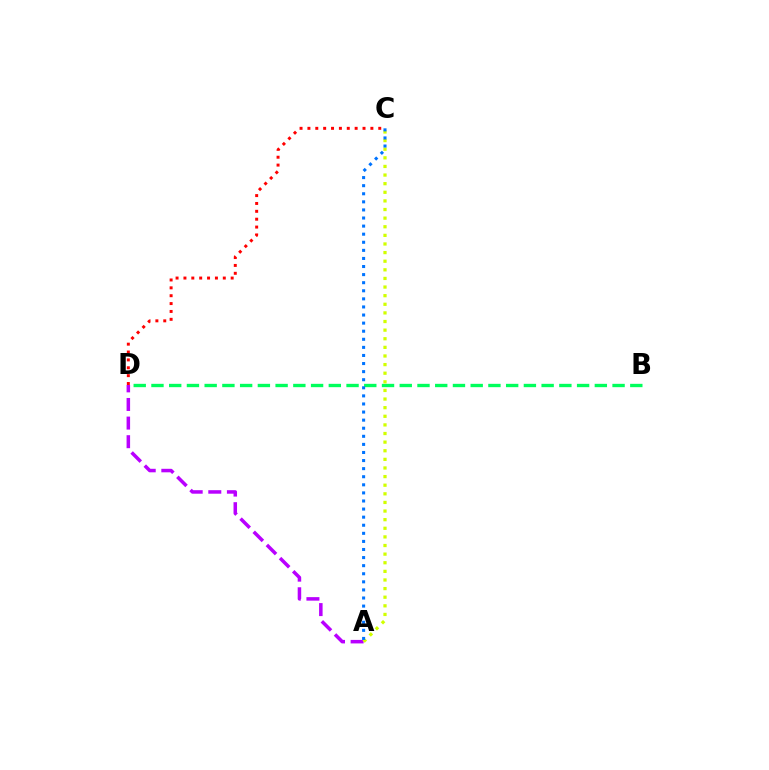{('C', 'D'): [{'color': '#ff0000', 'line_style': 'dotted', 'thickness': 2.14}], ('A', 'D'): [{'color': '#b900ff', 'line_style': 'dashed', 'thickness': 2.53}], ('B', 'D'): [{'color': '#00ff5c', 'line_style': 'dashed', 'thickness': 2.41}], ('A', 'C'): [{'color': '#d1ff00', 'line_style': 'dotted', 'thickness': 2.34}, {'color': '#0074ff', 'line_style': 'dotted', 'thickness': 2.2}]}